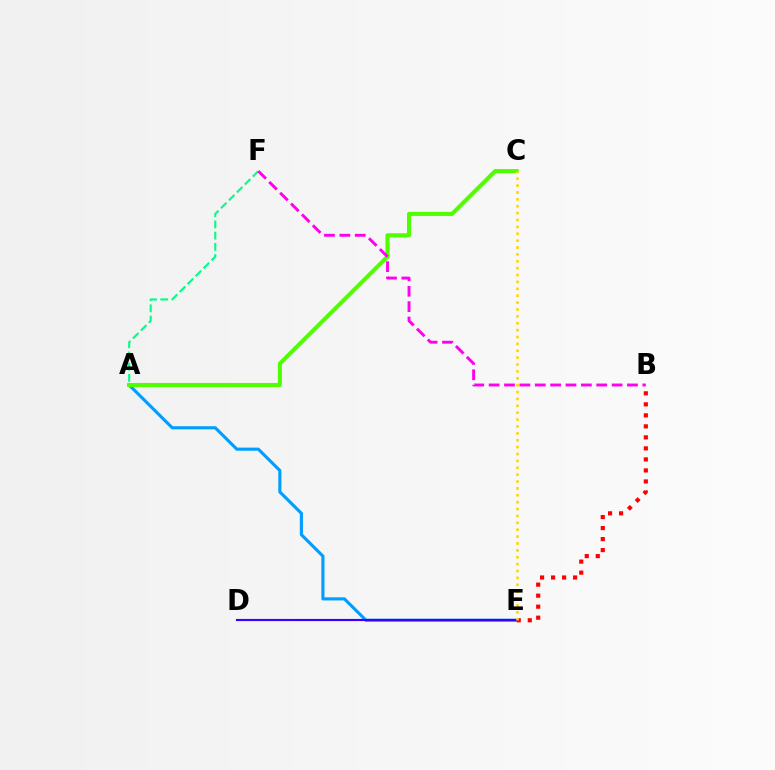{('A', 'E'): [{'color': '#009eff', 'line_style': 'solid', 'thickness': 2.25}], ('B', 'E'): [{'color': '#ff0000', 'line_style': 'dotted', 'thickness': 2.99}], ('A', 'C'): [{'color': '#4fff00', 'line_style': 'solid', 'thickness': 2.94}], ('D', 'E'): [{'color': '#3700ff', 'line_style': 'solid', 'thickness': 1.55}], ('A', 'F'): [{'color': '#00ff86', 'line_style': 'dashed', 'thickness': 1.52}], ('B', 'F'): [{'color': '#ff00ed', 'line_style': 'dashed', 'thickness': 2.09}], ('C', 'E'): [{'color': '#ffd500', 'line_style': 'dotted', 'thickness': 1.87}]}